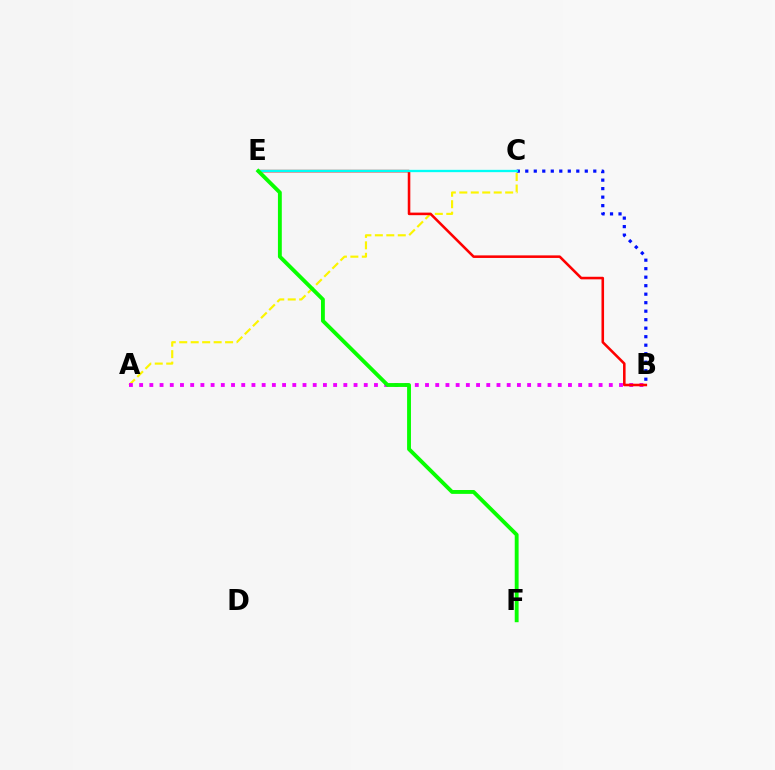{('B', 'C'): [{'color': '#0010ff', 'line_style': 'dotted', 'thickness': 2.31}], ('A', 'C'): [{'color': '#fcf500', 'line_style': 'dashed', 'thickness': 1.56}], ('A', 'B'): [{'color': '#ee00ff', 'line_style': 'dotted', 'thickness': 2.77}], ('B', 'E'): [{'color': '#ff0000', 'line_style': 'solid', 'thickness': 1.85}], ('C', 'E'): [{'color': '#00fff6', 'line_style': 'solid', 'thickness': 1.66}], ('E', 'F'): [{'color': '#08ff00', 'line_style': 'solid', 'thickness': 2.78}]}